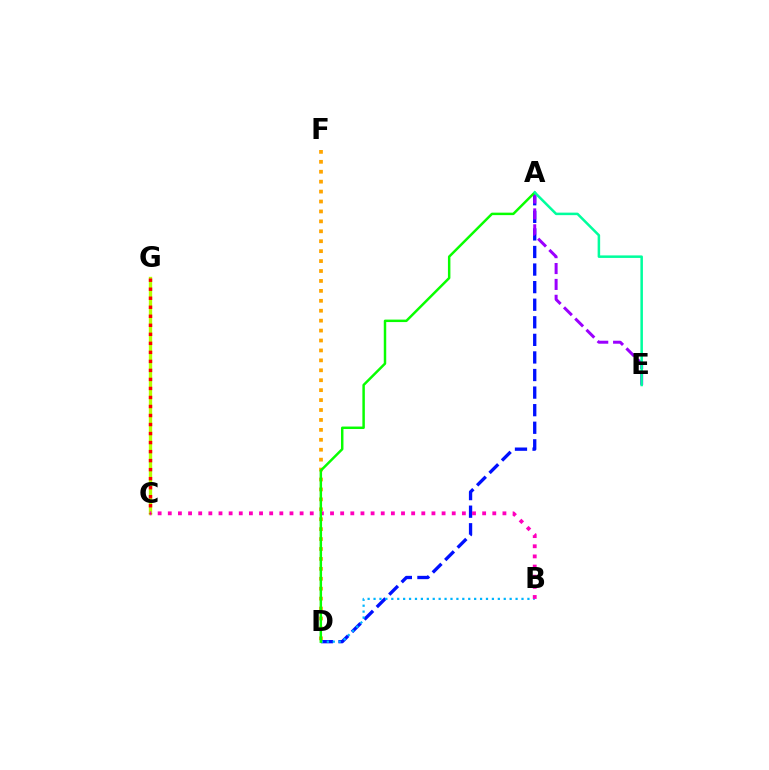{('C', 'G'): [{'color': '#b3ff00', 'line_style': 'solid', 'thickness': 2.41}, {'color': '#ff0000', 'line_style': 'dotted', 'thickness': 2.45}], ('A', 'D'): [{'color': '#0010ff', 'line_style': 'dashed', 'thickness': 2.39}, {'color': '#08ff00', 'line_style': 'solid', 'thickness': 1.78}], ('D', 'F'): [{'color': '#ffa500', 'line_style': 'dotted', 'thickness': 2.7}], ('B', 'D'): [{'color': '#00b5ff', 'line_style': 'dotted', 'thickness': 1.61}], ('A', 'E'): [{'color': '#9b00ff', 'line_style': 'dashed', 'thickness': 2.16}, {'color': '#00ff9d', 'line_style': 'solid', 'thickness': 1.81}], ('B', 'C'): [{'color': '#ff00bd', 'line_style': 'dotted', 'thickness': 2.76}]}